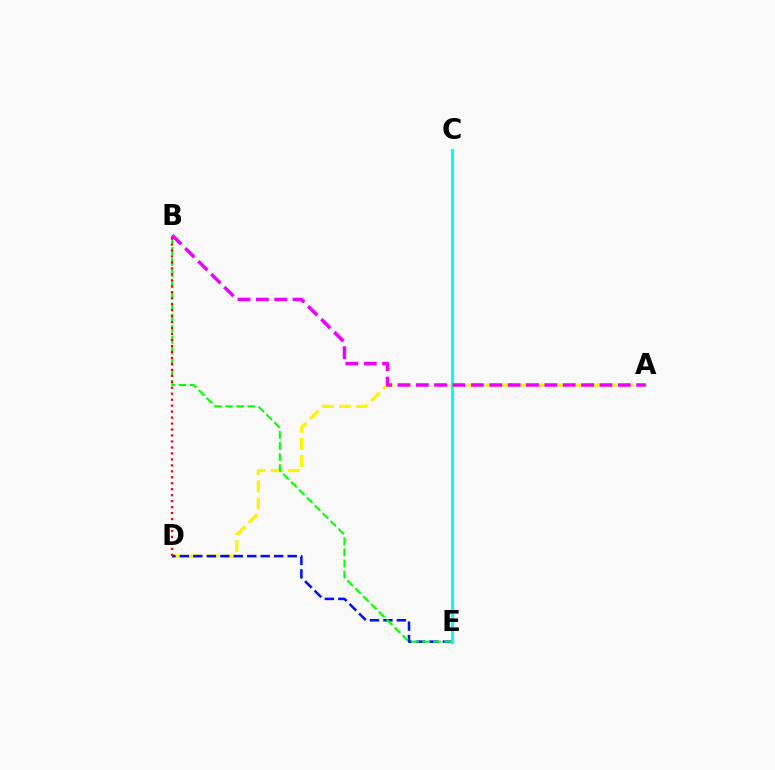{('A', 'D'): [{'color': '#fcf500', 'line_style': 'dashed', 'thickness': 2.33}], ('D', 'E'): [{'color': '#0010ff', 'line_style': 'dashed', 'thickness': 1.83}], ('C', 'E'): [{'color': '#00fff6', 'line_style': 'solid', 'thickness': 2.22}], ('B', 'E'): [{'color': '#08ff00', 'line_style': 'dashed', 'thickness': 1.51}], ('B', 'D'): [{'color': '#ff0000', 'line_style': 'dotted', 'thickness': 1.62}], ('A', 'B'): [{'color': '#ee00ff', 'line_style': 'dashed', 'thickness': 2.49}]}